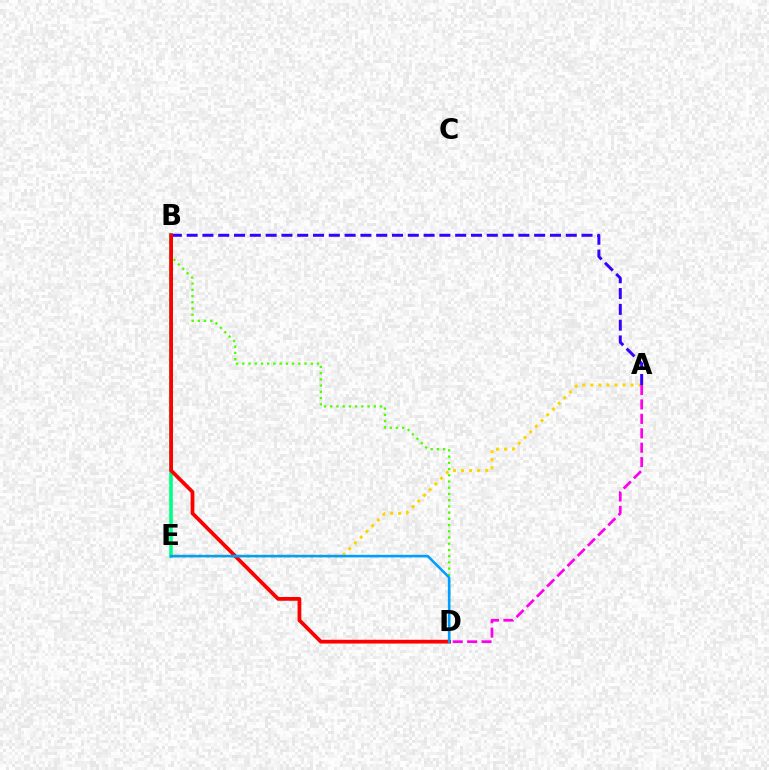{('A', 'E'): [{'color': '#ffd500', 'line_style': 'dotted', 'thickness': 2.19}], ('A', 'D'): [{'color': '#ff00ed', 'line_style': 'dashed', 'thickness': 1.96}], ('B', 'E'): [{'color': '#00ff86', 'line_style': 'solid', 'thickness': 2.59}], ('B', 'D'): [{'color': '#4fff00', 'line_style': 'dotted', 'thickness': 1.69}, {'color': '#ff0000', 'line_style': 'solid', 'thickness': 2.7}], ('A', 'B'): [{'color': '#3700ff', 'line_style': 'dashed', 'thickness': 2.15}], ('D', 'E'): [{'color': '#009eff', 'line_style': 'solid', 'thickness': 1.86}]}